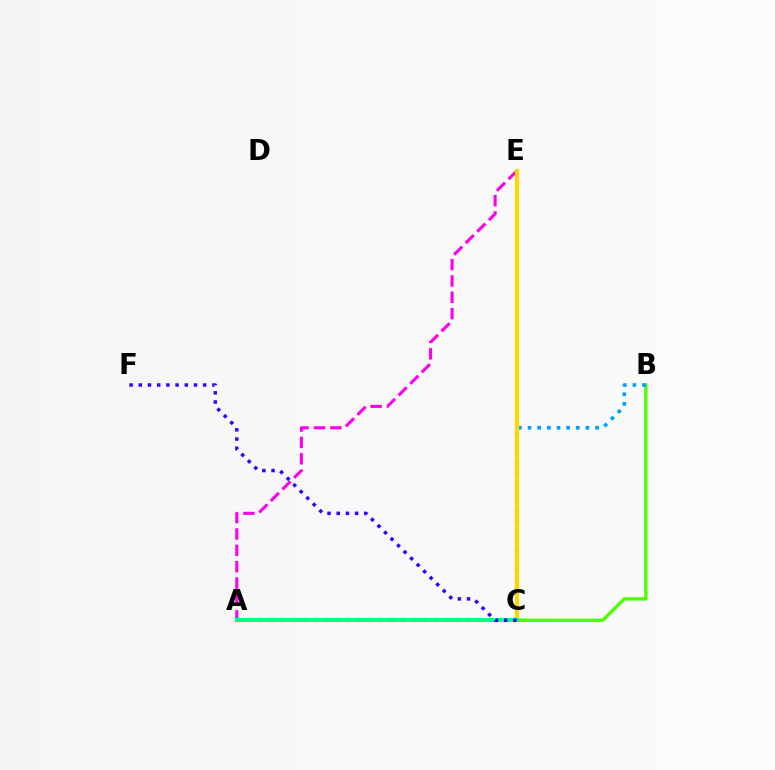{('B', 'C'): [{'color': '#4fff00', 'line_style': 'solid', 'thickness': 2.43}, {'color': '#009eff', 'line_style': 'dotted', 'thickness': 2.62}], ('A', 'E'): [{'color': '#ff00ed', 'line_style': 'dashed', 'thickness': 2.22}], ('A', 'C'): [{'color': '#ff0000', 'line_style': 'dotted', 'thickness': 2.97}, {'color': '#00ff86', 'line_style': 'solid', 'thickness': 2.93}], ('C', 'E'): [{'color': '#ffd500', 'line_style': 'solid', 'thickness': 3.0}], ('C', 'F'): [{'color': '#3700ff', 'line_style': 'dotted', 'thickness': 2.5}]}